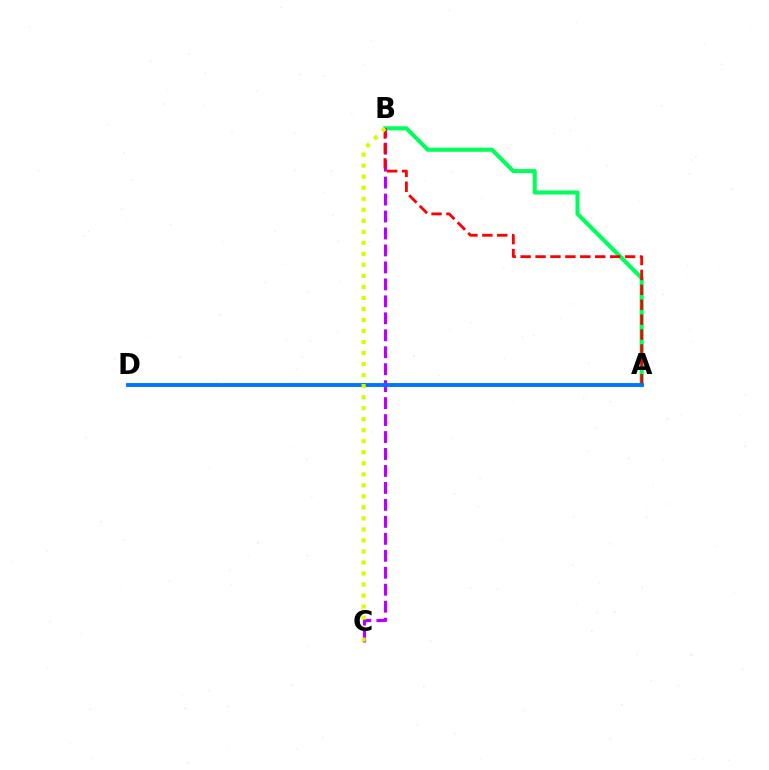{('A', 'B'): [{'color': '#00ff5c', 'line_style': 'solid', 'thickness': 2.94}, {'color': '#ff0000', 'line_style': 'dashed', 'thickness': 2.03}], ('B', 'C'): [{'color': '#b900ff', 'line_style': 'dashed', 'thickness': 2.3}, {'color': '#d1ff00', 'line_style': 'dotted', 'thickness': 3.0}], ('A', 'D'): [{'color': '#0074ff', 'line_style': 'solid', 'thickness': 2.79}]}